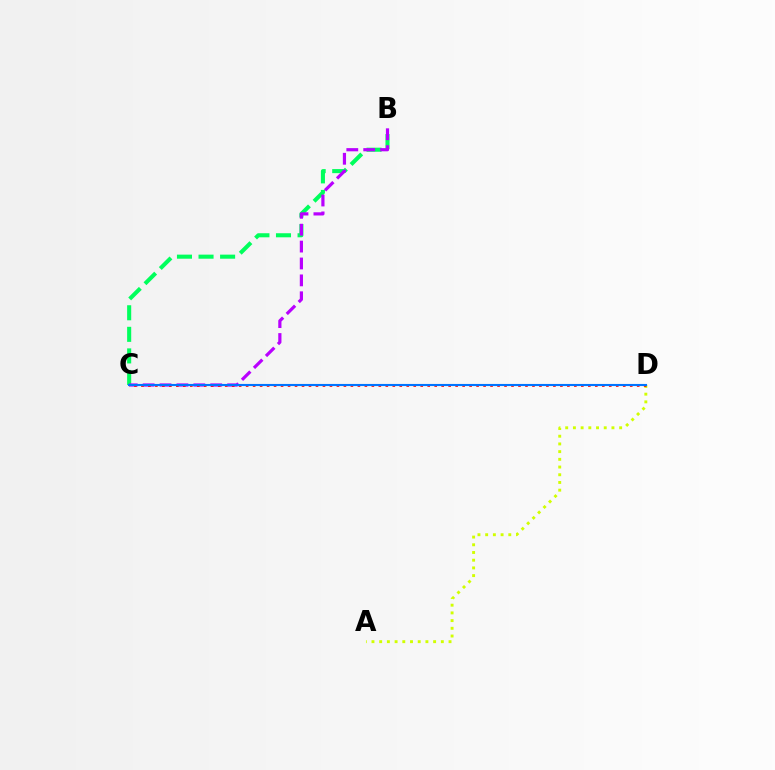{('B', 'C'): [{'color': '#00ff5c', 'line_style': 'dashed', 'thickness': 2.93}, {'color': '#b900ff', 'line_style': 'dashed', 'thickness': 2.3}], ('A', 'D'): [{'color': '#d1ff00', 'line_style': 'dotted', 'thickness': 2.09}], ('C', 'D'): [{'color': '#ff0000', 'line_style': 'dotted', 'thickness': 1.9}, {'color': '#0074ff', 'line_style': 'solid', 'thickness': 1.52}]}